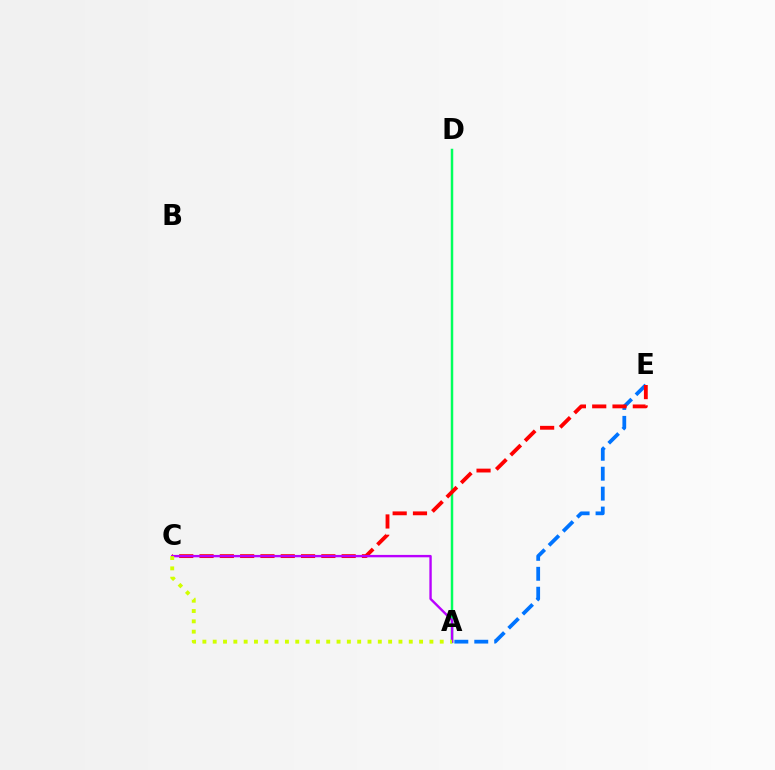{('A', 'E'): [{'color': '#0074ff', 'line_style': 'dashed', 'thickness': 2.71}], ('A', 'D'): [{'color': '#00ff5c', 'line_style': 'solid', 'thickness': 1.79}], ('C', 'E'): [{'color': '#ff0000', 'line_style': 'dashed', 'thickness': 2.76}], ('A', 'C'): [{'color': '#b900ff', 'line_style': 'solid', 'thickness': 1.72}, {'color': '#d1ff00', 'line_style': 'dotted', 'thickness': 2.8}]}